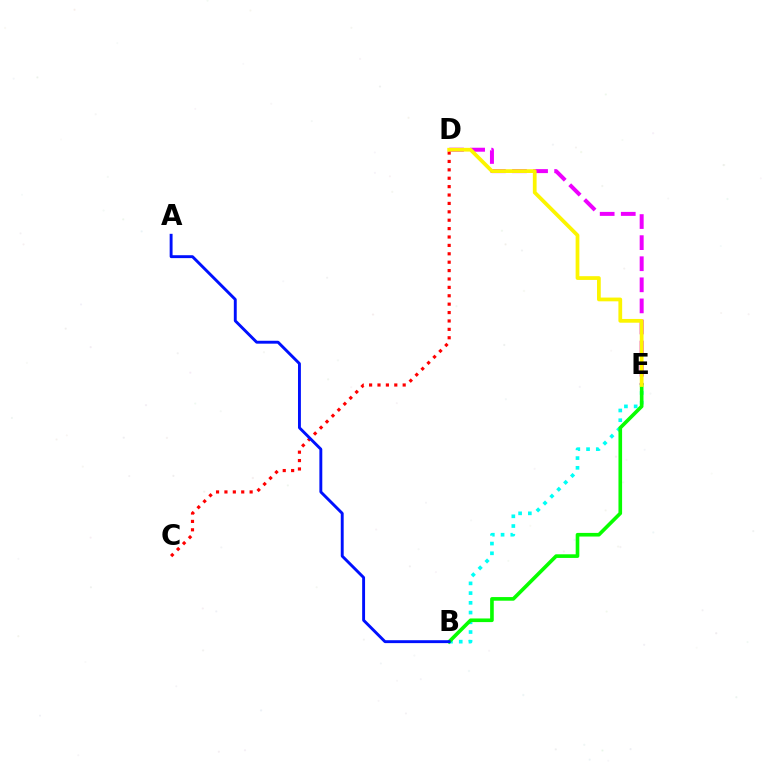{('D', 'E'): [{'color': '#ee00ff', 'line_style': 'dashed', 'thickness': 2.86}, {'color': '#fcf500', 'line_style': 'solid', 'thickness': 2.7}], ('B', 'E'): [{'color': '#00fff6', 'line_style': 'dotted', 'thickness': 2.64}, {'color': '#08ff00', 'line_style': 'solid', 'thickness': 2.62}], ('C', 'D'): [{'color': '#ff0000', 'line_style': 'dotted', 'thickness': 2.28}], ('A', 'B'): [{'color': '#0010ff', 'line_style': 'solid', 'thickness': 2.09}]}